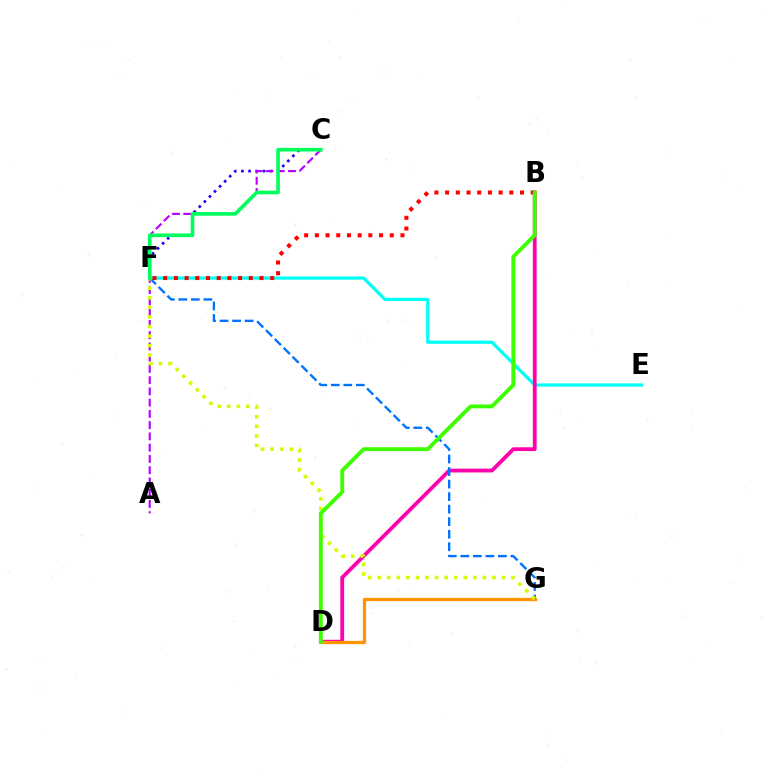{('C', 'F'): [{'color': '#2500ff', 'line_style': 'dotted', 'thickness': 1.95}, {'color': '#00ff5c', 'line_style': 'solid', 'thickness': 2.62}], ('A', 'C'): [{'color': '#b900ff', 'line_style': 'dashed', 'thickness': 1.53}], ('E', 'F'): [{'color': '#00fff6', 'line_style': 'solid', 'thickness': 2.32}], ('B', 'D'): [{'color': '#ff00ac', 'line_style': 'solid', 'thickness': 2.73}, {'color': '#3dff00', 'line_style': 'solid', 'thickness': 2.79}], ('D', 'G'): [{'color': '#ff9400', 'line_style': 'solid', 'thickness': 2.35}], ('F', 'G'): [{'color': '#0074ff', 'line_style': 'dashed', 'thickness': 1.7}, {'color': '#d1ff00', 'line_style': 'dotted', 'thickness': 2.6}], ('B', 'F'): [{'color': '#ff0000', 'line_style': 'dotted', 'thickness': 2.91}]}